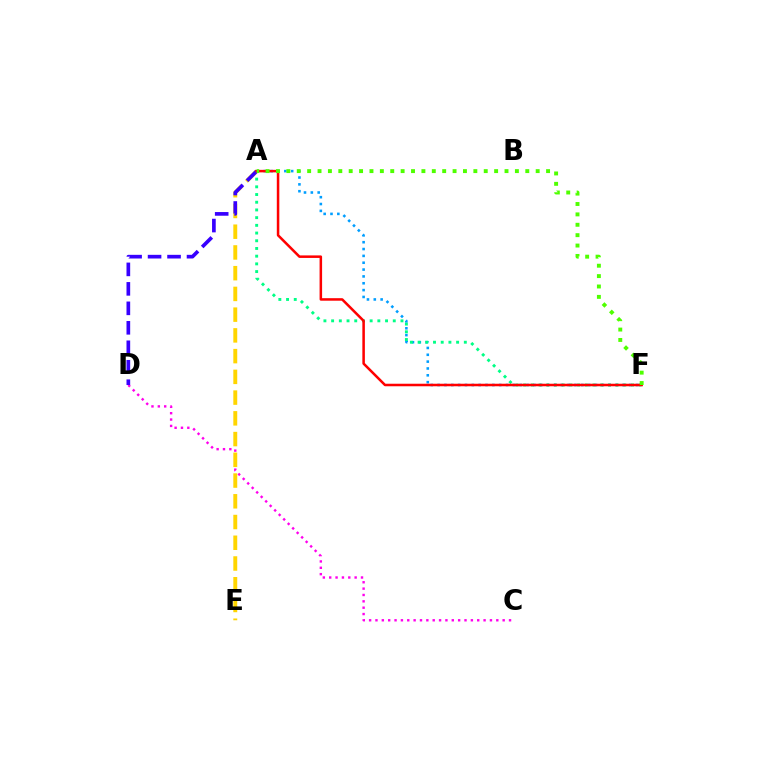{('C', 'D'): [{'color': '#ff00ed', 'line_style': 'dotted', 'thickness': 1.73}], ('A', 'F'): [{'color': '#009eff', 'line_style': 'dotted', 'thickness': 1.86}, {'color': '#00ff86', 'line_style': 'dotted', 'thickness': 2.09}, {'color': '#ff0000', 'line_style': 'solid', 'thickness': 1.82}, {'color': '#4fff00', 'line_style': 'dotted', 'thickness': 2.82}], ('A', 'E'): [{'color': '#ffd500', 'line_style': 'dashed', 'thickness': 2.82}], ('A', 'D'): [{'color': '#3700ff', 'line_style': 'dashed', 'thickness': 2.65}]}